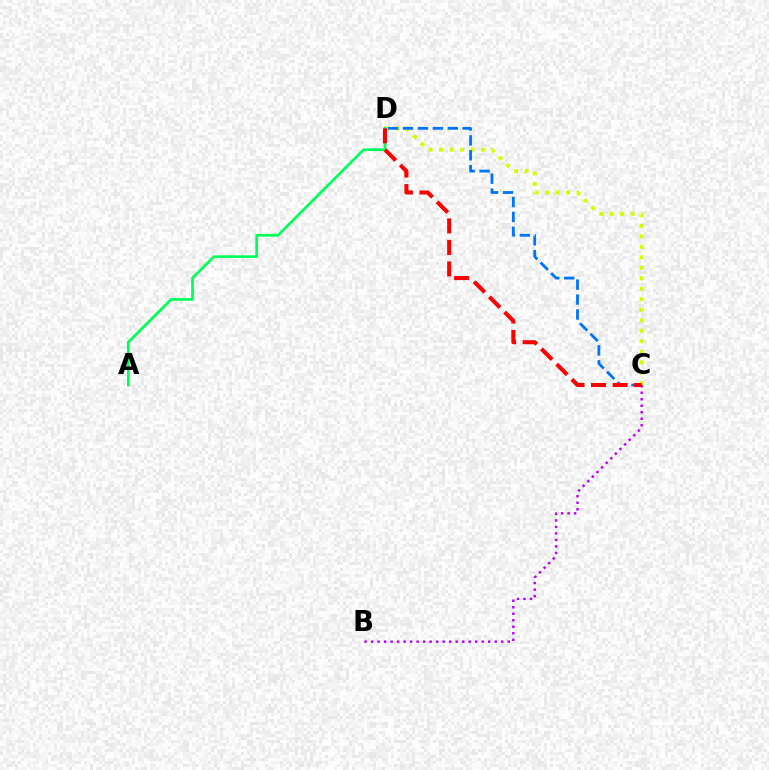{('C', 'D'): [{'color': '#d1ff00', 'line_style': 'dotted', 'thickness': 2.85}, {'color': '#0074ff', 'line_style': 'dashed', 'thickness': 2.03}, {'color': '#ff0000', 'line_style': 'dashed', 'thickness': 2.92}], ('A', 'D'): [{'color': '#00ff5c', 'line_style': 'solid', 'thickness': 1.95}], ('B', 'C'): [{'color': '#b900ff', 'line_style': 'dotted', 'thickness': 1.77}]}